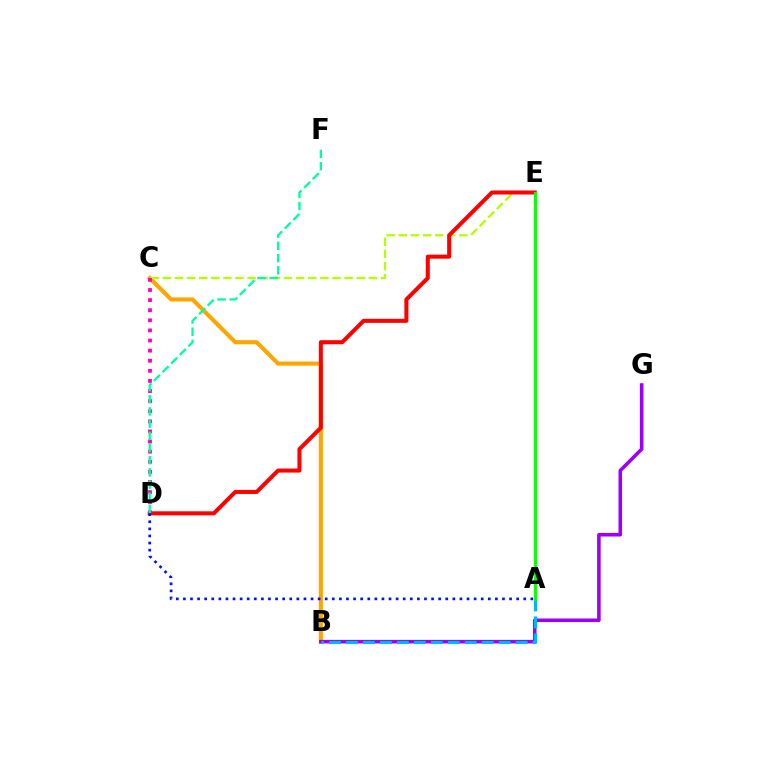{('B', 'C'): [{'color': '#ffa500', 'line_style': 'solid', 'thickness': 2.95}], ('C', 'E'): [{'color': '#b3ff00', 'line_style': 'dashed', 'thickness': 1.65}], ('B', 'G'): [{'color': '#9b00ff', 'line_style': 'solid', 'thickness': 2.57}], ('D', 'E'): [{'color': '#ff0000', 'line_style': 'solid', 'thickness': 2.91}], ('C', 'D'): [{'color': '#ff00bd', 'line_style': 'dotted', 'thickness': 2.74}], ('A', 'B'): [{'color': '#00b5ff', 'line_style': 'dashed', 'thickness': 2.31}], ('D', 'F'): [{'color': '#00ff9d', 'line_style': 'dashed', 'thickness': 1.66}], ('A', 'E'): [{'color': '#08ff00', 'line_style': 'solid', 'thickness': 2.11}], ('A', 'D'): [{'color': '#0010ff', 'line_style': 'dotted', 'thickness': 1.93}]}